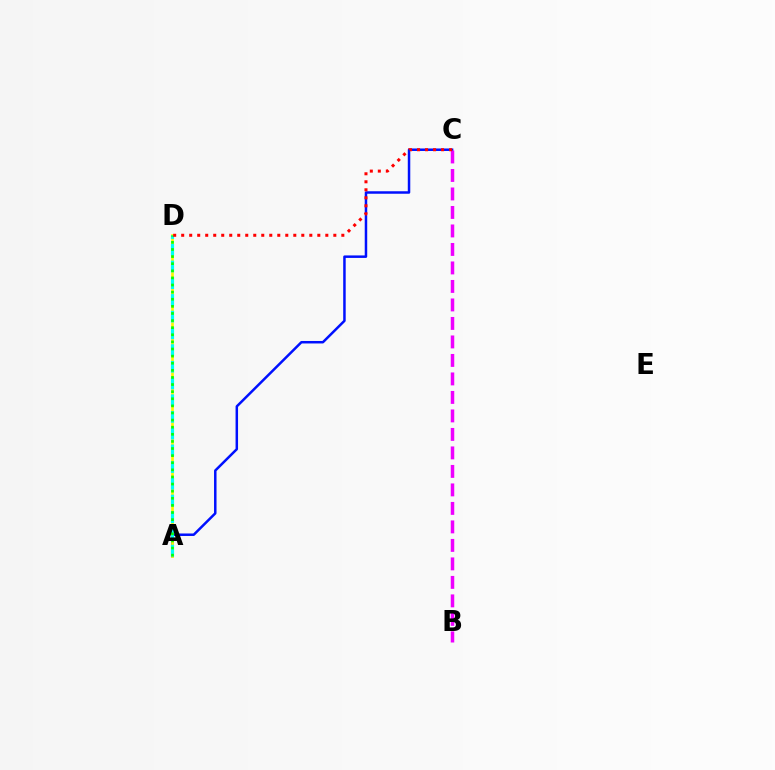{('A', 'C'): [{'color': '#0010ff', 'line_style': 'solid', 'thickness': 1.8}], ('A', 'D'): [{'color': '#fcf500', 'line_style': 'solid', 'thickness': 1.93}, {'color': '#00fff6', 'line_style': 'dashed', 'thickness': 2.27}, {'color': '#08ff00', 'line_style': 'dotted', 'thickness': 1.93}], ('B', 'C'): [{'color': '#ee00ff', 'line_style': 'dashed', 'thickness': 2.51}], ('C', 'D'): [{'color': '#ff0000', 'line_style': 'dotted', 'thickness': 2.18}]}